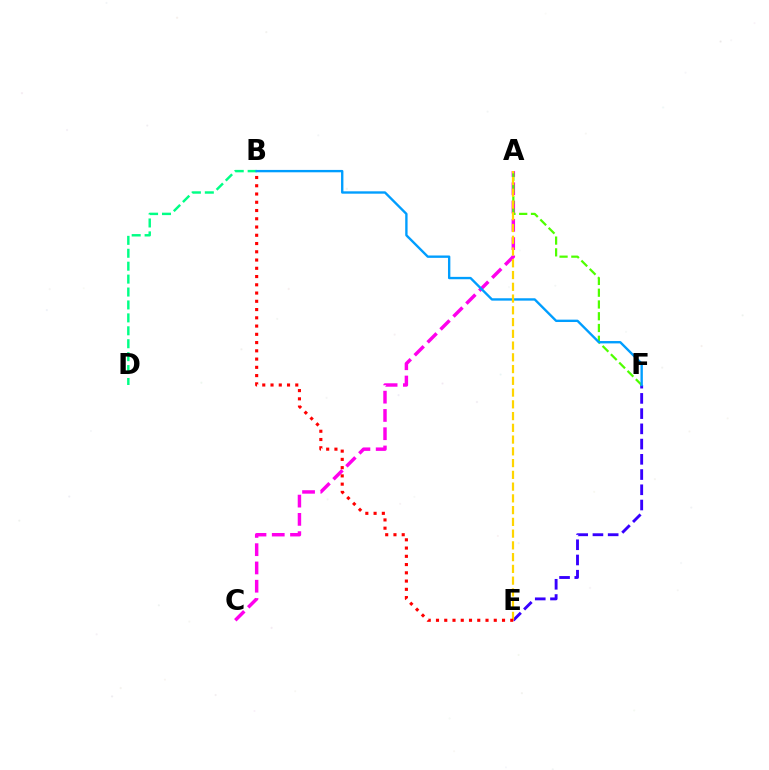{('B', 'D'): [{'color': '#00ff86', 'line_style': 'dashed', 'thickness': 1.76}], ('E', 'F'): [{'color': '#3700ff', 'line_style': 'dashed', 'thickness': 2.07}], ('A', 'C'): [{'color': '#ff00ed', 'line_style': 'dashed', 'thickness': 2.48}], ('A', 'F'): [{'color': '#4fff00', 'line_style': 'dashed', 'thickness': 1.6}], ('B', 'F'): [{'color': '#009eff', 'line_style': 'solid', 'thickness': 1.7}], ('A', 'E'): [{'color': '#ffd500', 'line_style': 'dashed', 'thickness': 1.6}], ('B', 'E'): [{'color': '#ff0000', 'line_style': 'dotted', 'thickness': 2.24}]}